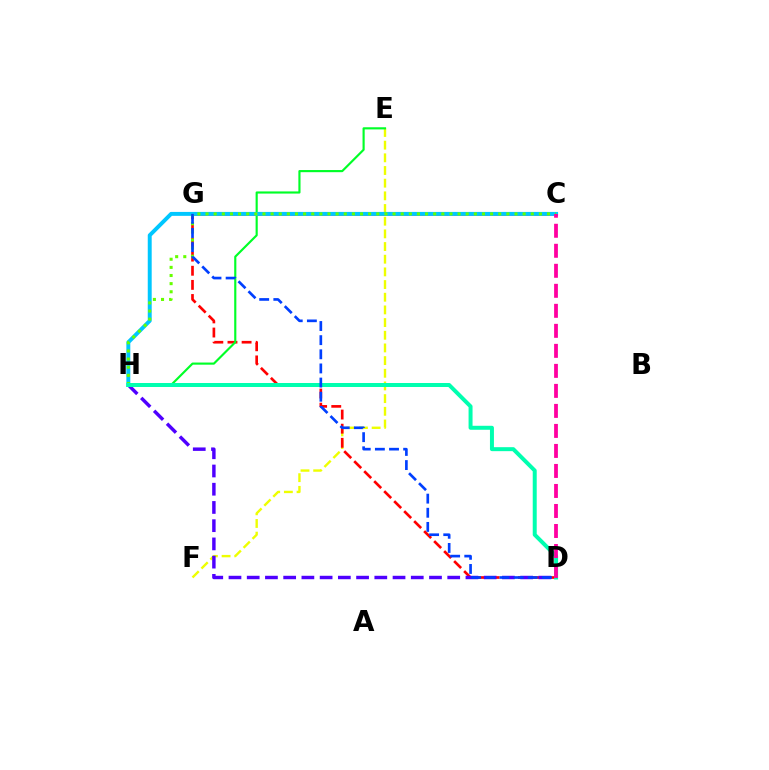{('C', 'G'): [{'color': '#d600ff', 'line_style': 'solid', 'thickness': 2.54}, {'color': '#ff8800', 'line_style': 'dashed', 'thickness': 2.73}], ('E', 'F'): [{'color': '#eeff00', 'line_style': 'dashed', 'thickness': 1.72}], ('D', 'G'): [{'color': '#ff0000', 'line_style': 'dashed', 'thickness': 1.92}, {'color': '#003fff', 'line_style': 'dashed', 'thickness': 1.92}], ('E', 'H'): [{'color': '#00ff27', 'line_style': 'solid', 'thickness': 1.55}], ('D', 'H'): [{'color': '#4f00ff', 'line_style': 'dashed', 'thickness': 2.48}, {'color': '#00ffaf', 'line_style': 'solid', 'thickness': 2.87}], ('C', 'H'): [{'color': '#00c7ff', 'line_style': 'solid', 'thickness': 2.83}, {'color': '#66ff00', 'line_style': 'dotted', 'thickness': 2.21}], ('C', 'D'): [{'color': '#ff00a0', 'line_style': 'dashed', 'thickness': 2.72}]}